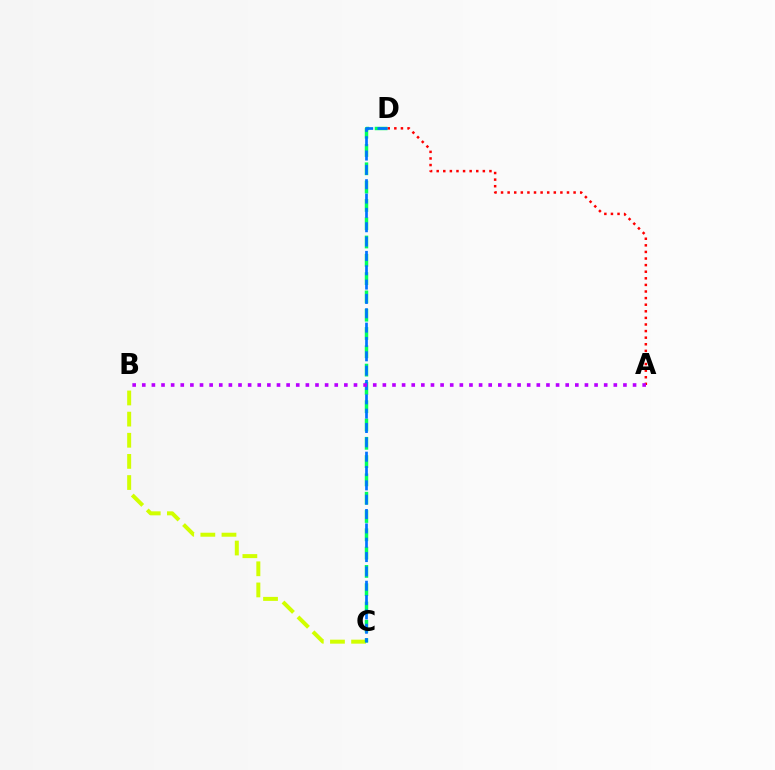{('B', 'C'): [{'color': '#d1ff00', 'line_style': 'dashed', 'thickness': 2.87}], ('C', 'D'): [{'color': '#00ff5c', 'line_style': 'dashed', 'thickness': 2.49}, {'color': '#0074ff', 'line_style': 'dashed', 'thickness': 1.95}], ('A', 'D'): [{'color': '#ff0000', 'line_style': 'dotted', 'thickness': 1.79}], ('A', 'B'): [{'color': '#b900ff', 'line_style': 'dotted', 'thickness': 2.61}]}